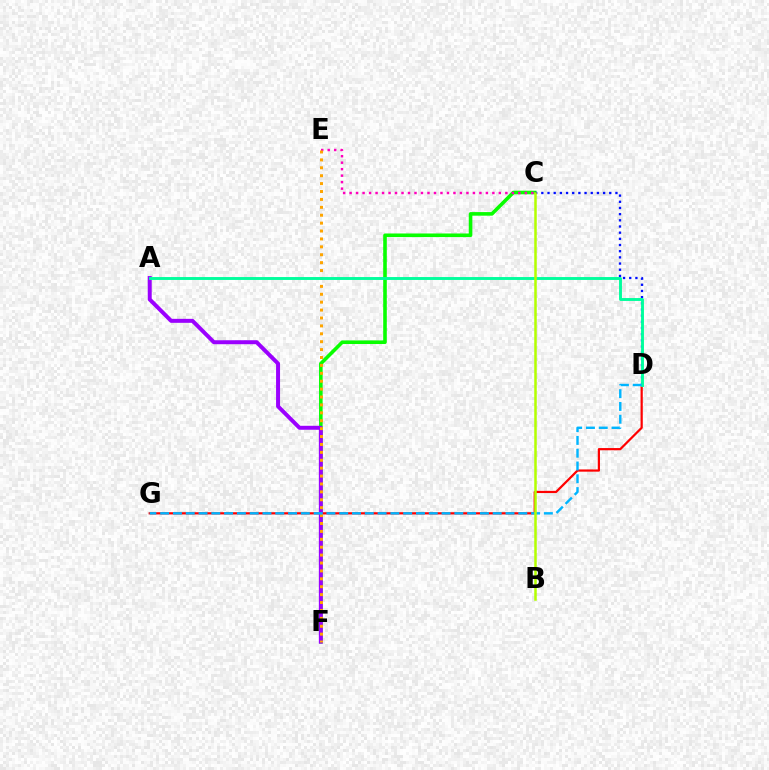{('C', 'F'): [{'color': '#08ff00', 'line_style': 'solid', 'thickness': 2.59}], ('D', 'G'): [{'color': '#ff0000', 'line_style': 'solid', 'thickness': 1.6}, {'color': '#00b5ff', 'line_style': 'dashed', 'thickness': 1.74}], ('A', 'F'): [{'color': '#9b00ff', 'line_style': 'solid', 'thickness': 2.86}], ('C', 'D'): [{'color': '#0010ff', 'line_style': 'dotted', 'thickness': 1.68}], ('C', 'E'): [{'color': '#ff00bd', 'line_style': 'dotted', 'thickness': 1.76}], ('E', 'F'): [{'color': '#ffa500', 'line_style': 'dotted', 'thickness': 2.15}], ('A', 'D'): [{'color': '#00ff9d', 'line_style': 'solid', 'thickness': 2.09}], ('B', 'C'): [{'color': '#b3ff00', 'line_style': 'solid', 'thickness': 1.81}]}